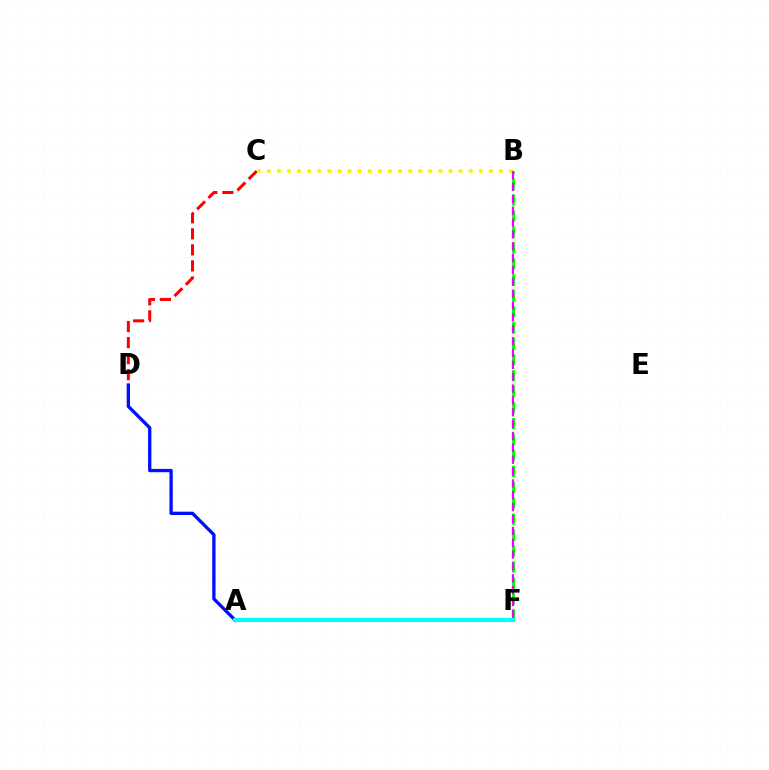{('C', 'D'): [{'color': '#ff0000', 'line_style': 'dashed', 'thickness': 2.18}], ('B', 'C'): [{'color': '#fcf500', 'line_style': 'dotted', 'thickness': 2.74}], ('B', 'F'): [{'color': '#08ff00', 'line_style': 'dashed', 'thickness': 2.17}, {'color': '#ee00ff', 'line_style': 'dashed', 'thickness': 1.61}], ('A', 'D'): [{'color': '#0010ff', 'line_style': 'solid', 'thickness': 2.39}], ('A', 'F'): [{'color': '#00fff6', 'line_style': 'solid', 'thickness': 2.92}]}